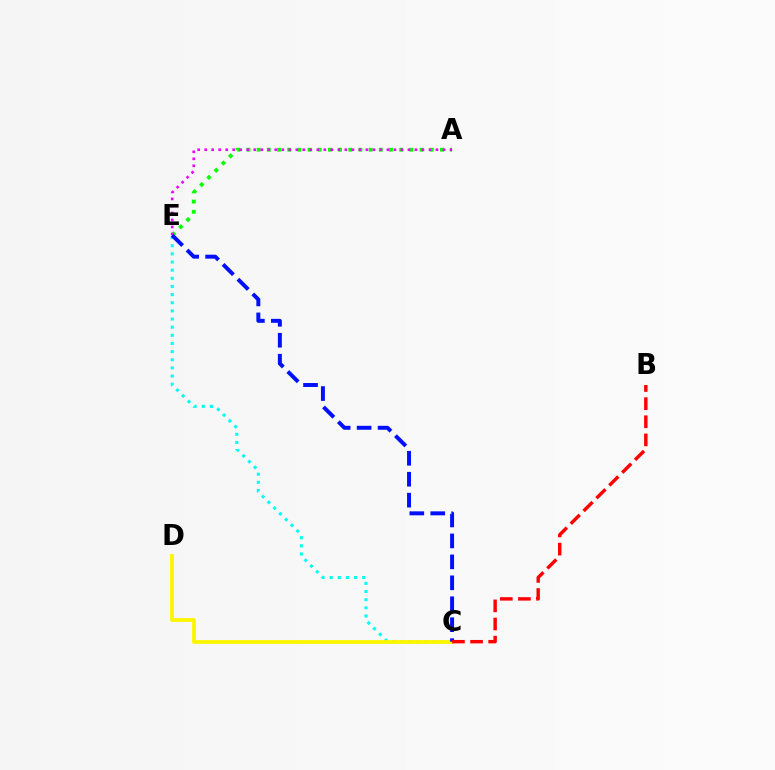{('A', 'E'): [{'color': '#08ff00', 'line_style': 'dotted', 'thickness': 2.77}, {'color': '#ee00ff', 'line_style': 'dotted', 'thickness': 1.9}], ('C', 'E'): [{'color': '#00fff6', 'line_style': 'dotted', 'thickness': 2.21}, {'color': '#0010ff', 'line_style': 'dashed', 'thickness': 2.85}], ('C', 'D'): [{'color': '#fcf500', 'line_style': 'solid', 'thickness': 2.77}], ('B', 'C'): [{'color': '#ff0000', 'line_style': 'dashed', 'thickness': 2.46}]}